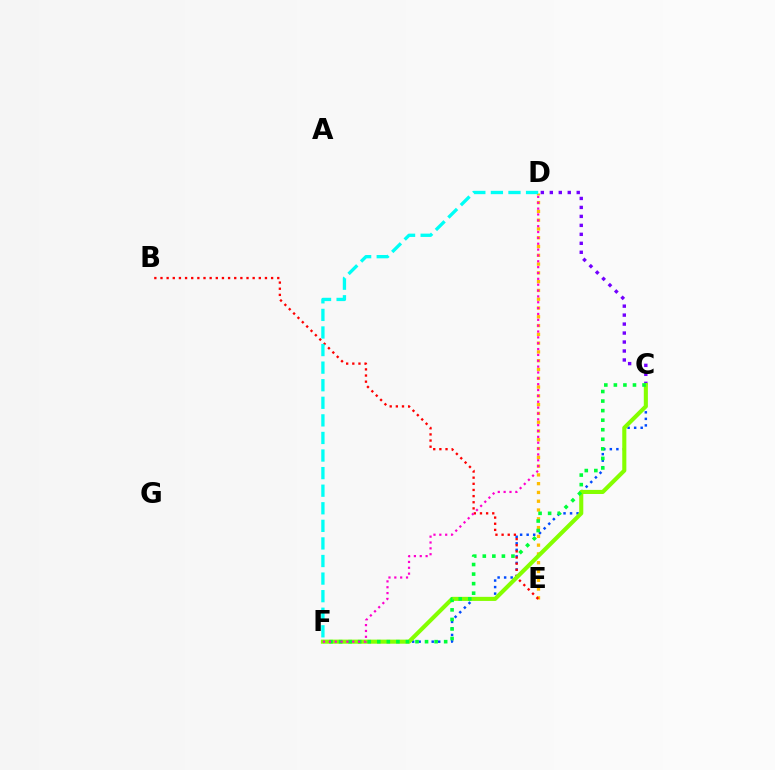{('D', 'E'): [{'color': '#ffbd00', 'line_style': 'dotted', 'thickness': 2.39}], ('C', 'F'): [{'color': '#004bff', 'line_style': 'dotted', 'thickness': 1.77}, {'color': '#84ff00', 'line_style': 'solid', 'thickness': 2.94}, {'color': '#00ff39', 'line_style': 'dotted', 'thickness': 2.6}], ('C', 'D'): [{'color': '#7200ff', 'line_style': 'dotted', 'thickness': 2.44}], ('B', 'E'): [{'color': '#ff0000', 'line_style': 'dotted', 'thickness': 1.67}], ('D', 'F'): [{'color': '#ff00cf', 'line_style': 'dotted', 'thickness': 1.59}, {'color': '#00fff6', 'line_style': 'dashed', 'thickness': 2.39}]}